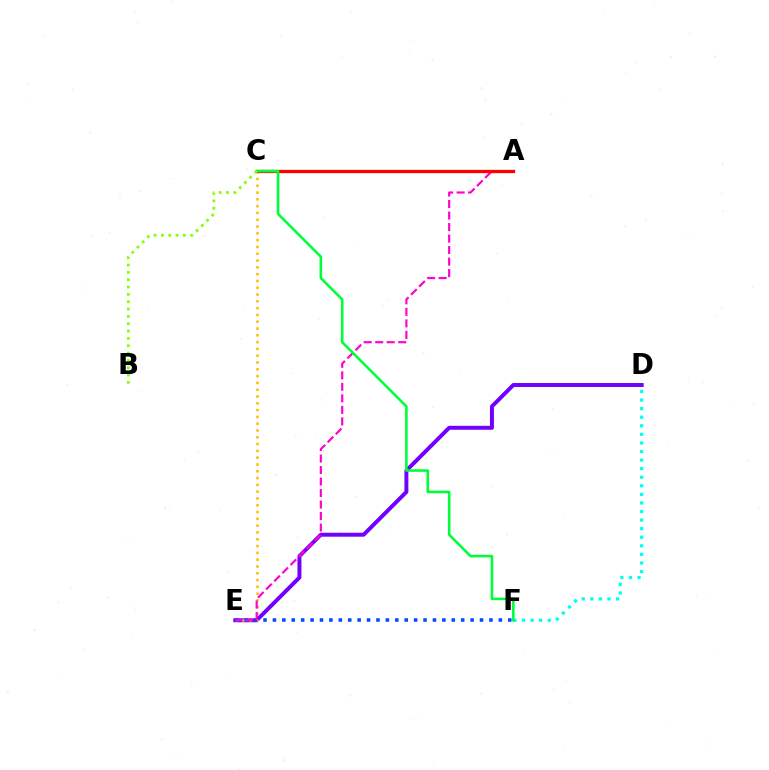{('D', 'F'): [{'color': '#00fff6', 'line_style': 'dotted', 'thickness': 2.33}], ('D', 'E'): [{'color': '#7200ff', 'line_style': 'solid', 'thickness': 2.85}], ('C', 'E'): [{'color': '#ffbd00', 'line_style': 'dotted', 'thickness': 1.85}], ('E', 'F'): [{'color': '#004bff', 'line_style': 'dotted', 'thickness': 2.56}], ('A', 'E'): [{'color': '#ff00cf', 'line_style': 'dashed', 'thickness': 1.56}], ('A', 'C'): [{'color': '#ff0000', 'line_style': 'solid', 'thickness': 2.37}], ('C', 'F'): [{'color': '#00ff39', 'line_style': 'solid', 'thickness': 1.86}], ('B', 'C'): [{'color': '#84ff00', 'line_style': 'dotted', 'thickness': 1.99}]}